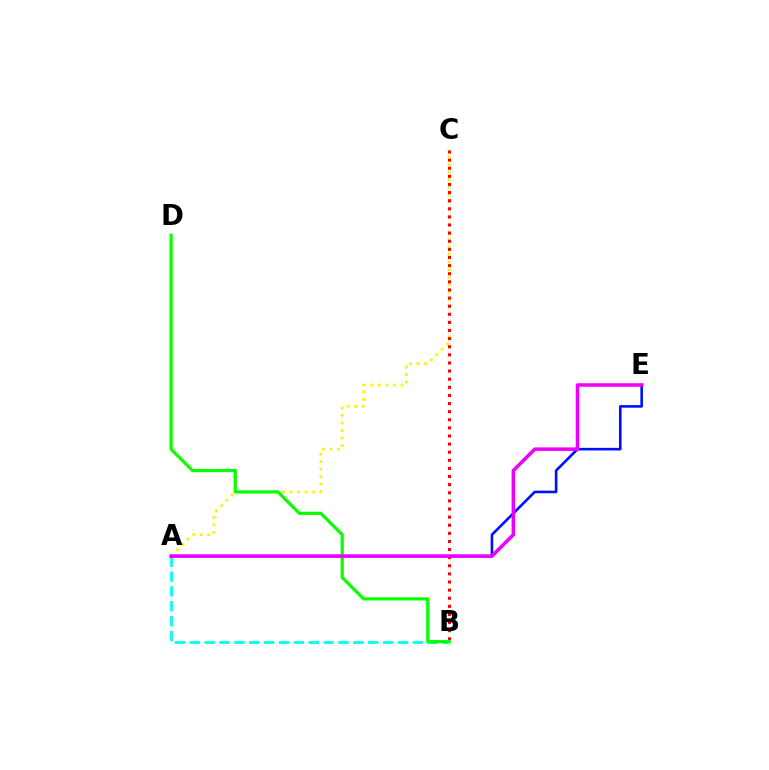{('A', 'C'): [{'color': '#fcf500', 'line_style': 'dotted', 'thickness': 2.04}], ('B', 'C'): [{'color': '#ff0000', 'line_style': 'dotted', 'thickness': 2.2}], ('A', 'B'): [{'color': '#00fff6', 'line_style': 'dashed', 'thickness': 2.02}], ('A', 'E'): [{'color': '#0010ff', 'line_style': 'solid', 'thickness': 1.88}, {'color': '#ee00ff', 'line_style': 'solid', 'thickness': 2.53}], ('B', 'D'): [{'color': '#08ff00', 'line_style': 'solid', 'thickness': 2.31}]}